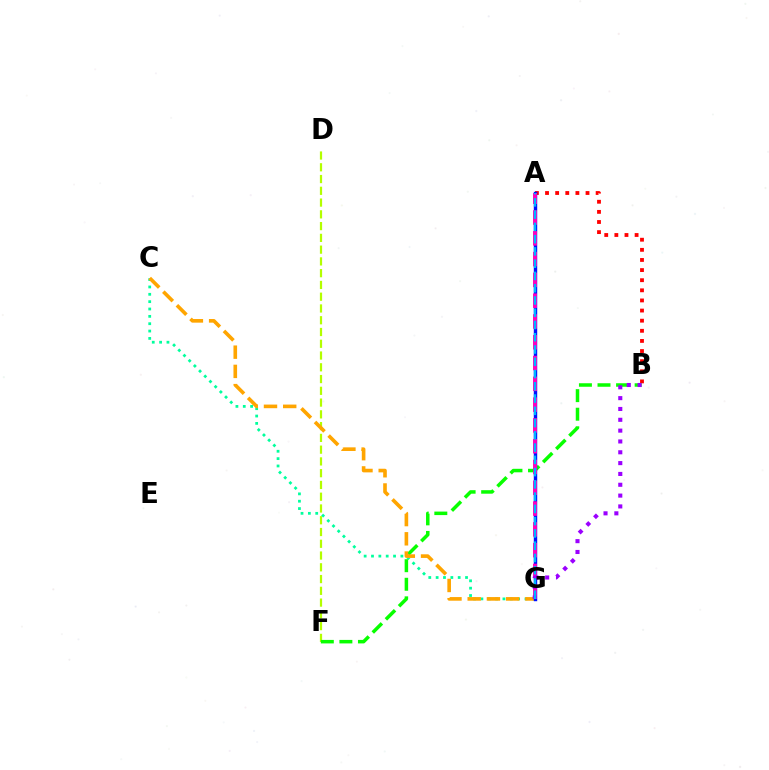{('A', 'B'): [{'color': '#ff0000', 'line_style': 'dotted', 'thickness': 2.75}], ('D', 'F'): [{'color': '#b3ff00', 'line_style': 'dashed', 'thickness': 1.6}], ('C', 'G'): [{'color': '#00ff9d', 'line_style': 'dotted', 'thickness': 2.0}, {'color': '#ffa500', 'line_style': 'dashed', 'thickness': 2.61}], ('B', 'F'): [{'color': '#08ff00', 'line_style': 'dashed', 'thickness': 2.52}], ('A', 'G'): [{'color': '#0010ff', 'line_style': 'solid', 'thickness': 2.46}, {'color': '#ff00bd', 'line_style': 'dashed', 'thickness': 2.82}, {'color': '#00b5ff', 'line_style': 'dashed', 'thickness': 1.67}], ('B', 'G'): [{'color': '#9b00ff', 'line_style': 'dotted', 'thickness': 2.94}]}